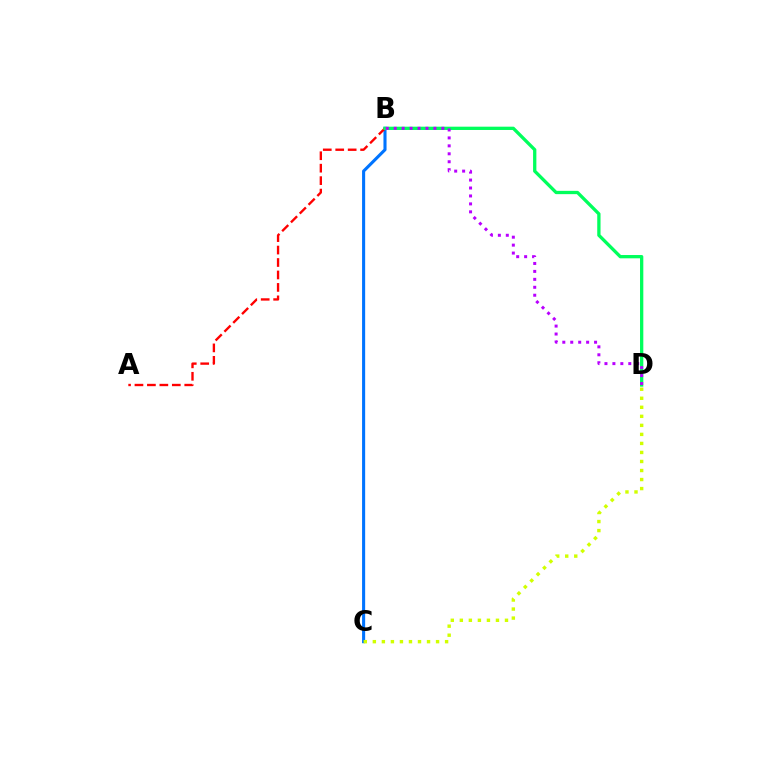{('B', 'C'): [{'color': '#0074ff', 'line_style': 'solid', 'thickness': 2.22}], ('A', 'B'): [{'color': '#ff0000', 'line_style': 'dashed', 'thickness': 1.69}], ('B', 'D'): [{'color': '#00ff5c', 'line_style': 'solid', 'thickness': 2.37}, {'color': '#b900ff', 'line_style': 'dotted', 'thickness': 2.16}], ('C', 'D'): [{'color': '#d1ff00', 'line_style': 'dotted', 'thickness': 2.45}]}